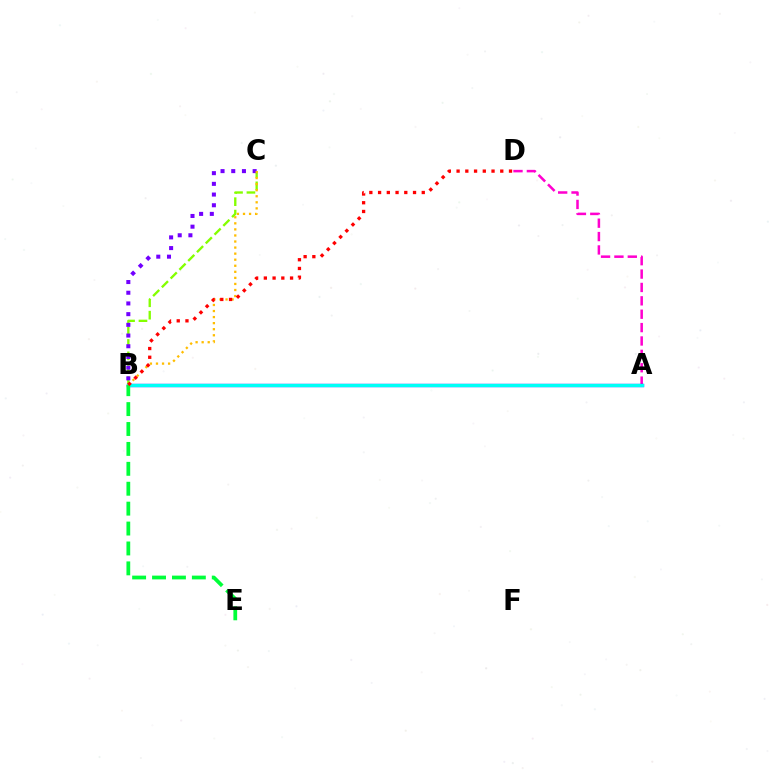{('A', 'D'): [{'color': '#ff00cf', 'line_style': 'dashed', 'thickness': 1.82}], ('B', 'C'): [{'color': '#84ff00', 'line_style': 'dashed', 'thickness': 1.69}, {'color': '#7200ff', 'line_style': 'dotted', 'thickness': 2.91}, {'color': '#ffbd00', 'line_style': 'dotted', 'thickness': 1.65}], ('A', 'B'): [{'color': '#004bff', 'line_style': 'solid', 'thickness': 2.45}, {'color': '#00fff6', 'line_style': 'solid', 'thickness': 2.25}], ('B', 'E'): [{'color': '#00ff39', 'line_style': 'dashed', 'thickness': 2.7}], ('B', 'D'): [{'color': '#ff0000', 'line_style': 'dotted', 'thickness': 2.37}]}